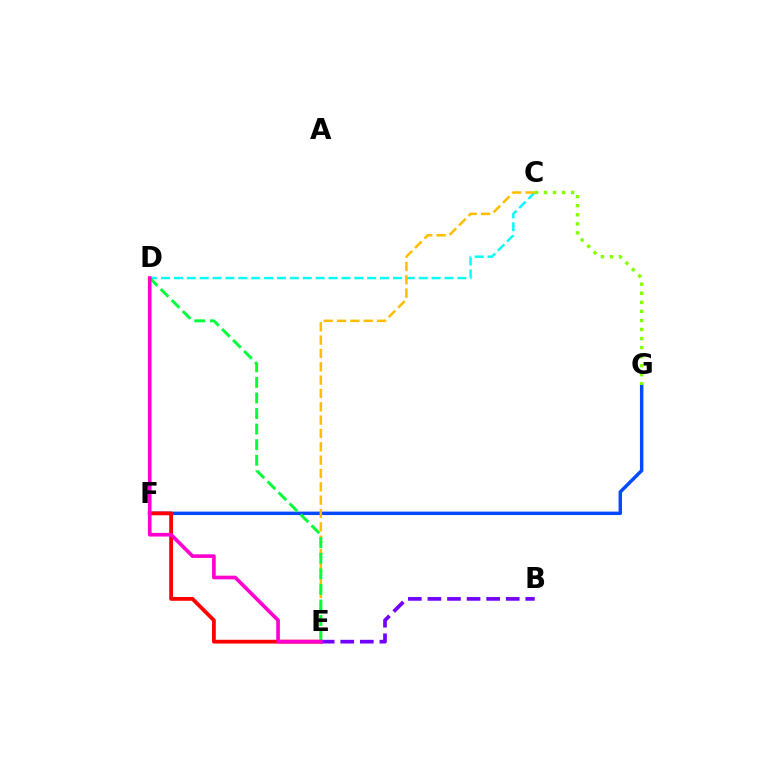{('C', 'D'): [{'color': '#00fff6', 'line_style': 'dashed', 'thickness': 1.75}], ('F', 'G'): [{'color': '#004bff', 'line_style': 'solid', 'thickness': 2.48}], ('C', 'E'): [{'color': '#ffbd00', 'line_style': 'dashed', 'thickness': 1.81}], ('E', 'F'): [{'color': '#ff0000', 'line_style': 'solid', 'thickness': 2.72}], ('D', 'E'): [{'color': '#00ff39', 'line_style': 'dashed', 'thickness': 2.12}, {'color': '#ff00cf', 'line_style': 'solid', 'thickness': 2.63}], ('C', 'G'): [{'color': '#84ff00', 'line_style': 'dotted', 'thickness': 2.46}], ('B', 'E'): [{'color': '#7200ff', 'line_style': 'dashed', 'thickness': 2.66}]}